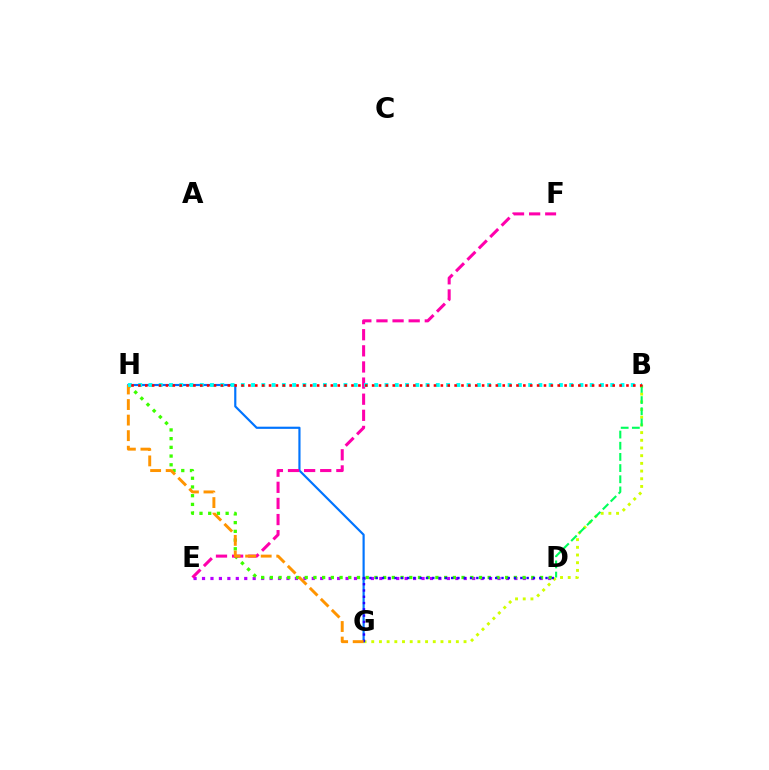{('D', 'E'): [{'color': '#b900ff', 'line_style': 'dotted', 'thickness': 2.29}], ('D', 'H'): [{'color': '#3dff00', 'line_style': 'dotted', 'thickness': 2.37}], ('B', 'G'): [{'color': '#d1ff00', 'line_style': 'dotted', 'thickness': 2.09}], ('G', 'H'): [{'color': '#0074ff', 'line_style': 'solid', 'thickness': 1.56}, {'color': '#ff9400', 'line_style': 'dashed', 'thickness': 2.11}], ('E', 'F'): [{'color': '#ff00ac', 'line_style': 'dashed', 'thickness': 2.19}], ('D', 'G'): [{'color': '#2500ff', 'line_style': 'dotted', 'thickness': 1.71}], ('B', 'D'): [{'color': '#00ff5c', 'line_style': 'dashed', 'thickness': 1.52}], ('B', 'H'): [{'color': '#00fff6', 'line_style': 'dotted', 'thickness': 2.79}, {'color': '#ff0000', 'line_style': 'dotted', 'thickness': 1.87}]}